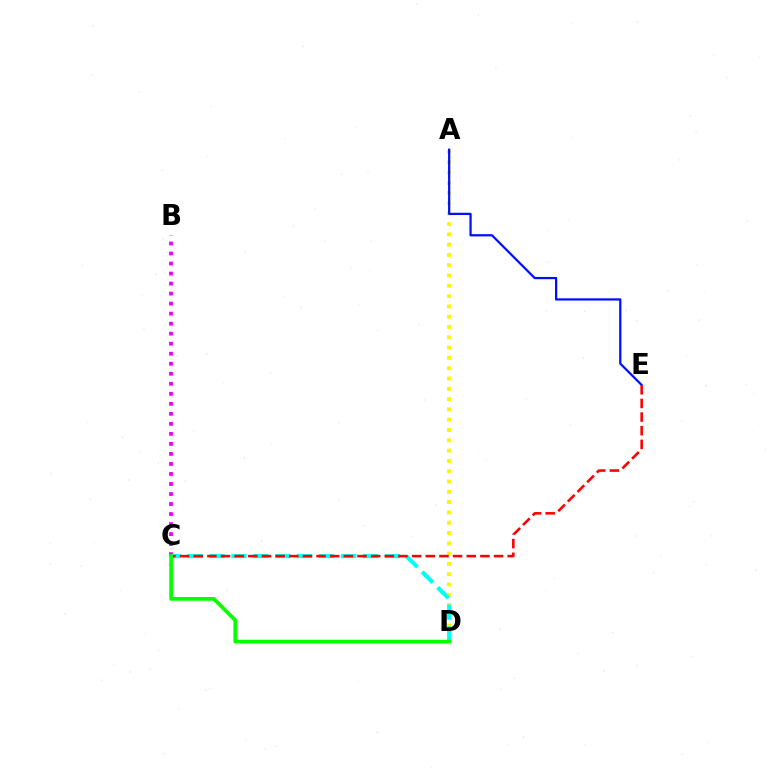{('A', 'D'): [{'color': '#fcf500', 'line_style': 'dotted', 'thickness': 2.8}], ('B', 'C'): [{'color': '#ee00ff', 'line_style': 'dotted', 'thickness': 2.72}], ('A', 'E'): [{'color': '#0010ff', 'line_style': 'solid', 'thickness': 1.62}], ('C', 'D'): [{'color': '#00fff6', 'line_style': 'dashed', 'thickness': 2.98}, {'color': '#08ff00', 'line_style': 'solid', 'thickness': 2.69}], ('C', 'E'): [{'color': '#ff0000', 'line_style': 'dashed', 'thickness': 1.85}]}